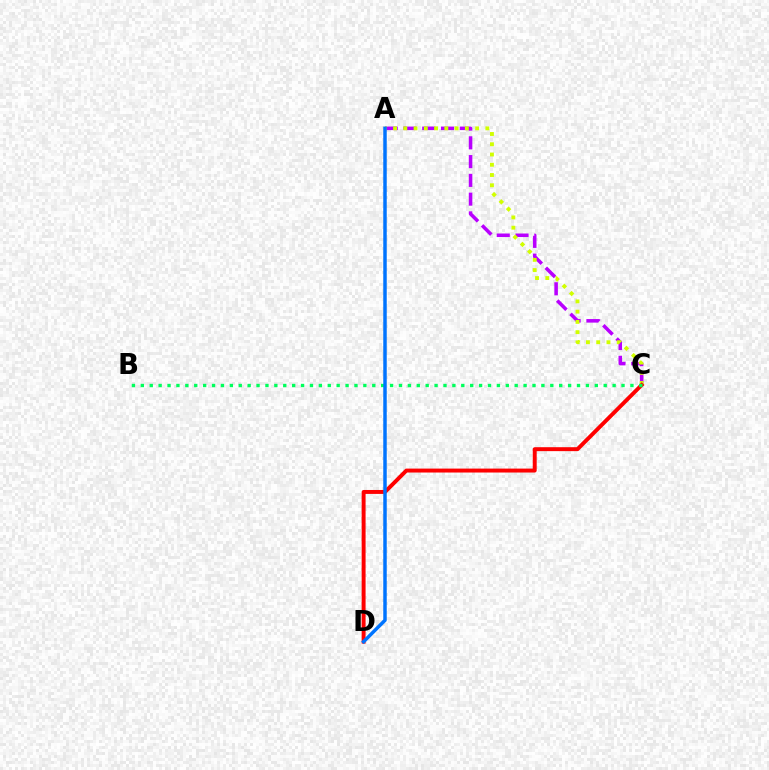{('A', 'C'): [{'color': '#b900ff', 'line_style': 'dashed', 'thickness': 2.55}, {'color': '#d1ff00', 'line_style': 'dotted', 'thickness': 2.79}], ('C', 'D'): [{'color': '#ff0000', 'line_style': 'solid', 'thickness': 2.83}], ('B', 'C'): [{'color': '#00ff5c', 'line_style': 'dotted', 'thickness': 2.42}], ('A', 'D'): [{'color': '#0074ff', 'line_style': 'solid', 'thickness': 2.5}]}